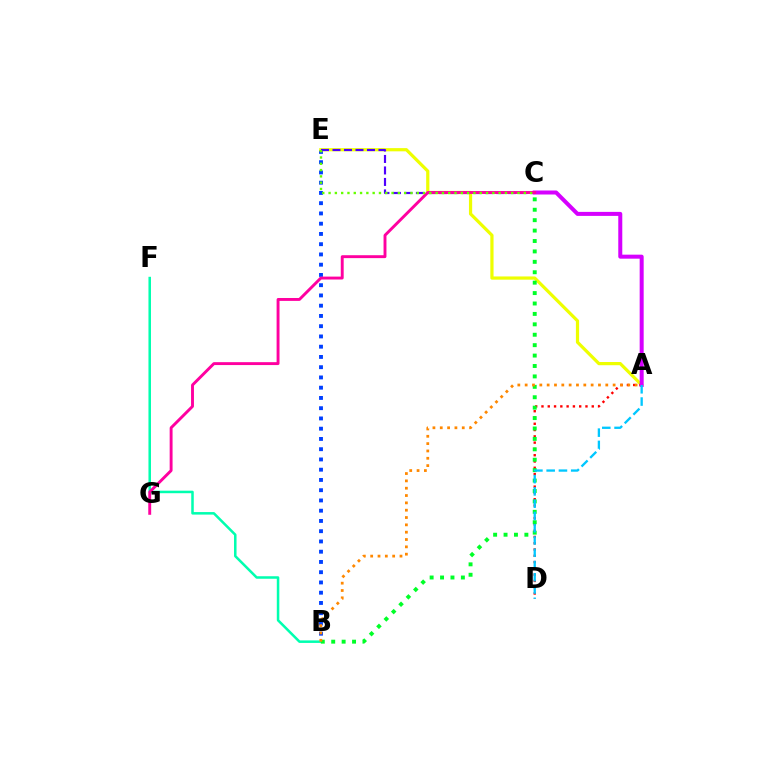{('B', 'E'): [{'color': '#003fff', 'line_style': 'dotted', 'thickness': 2.78}], ('A', 'E'): [{'color': '#eeff00', 'line_style': 'solid', 'thickness': 2.31}], ('A', 'D'): [{'color': '#ff0000', 'line_style': 'dotted', 'thickness': 1.71}, {'color': '#00c7ff', 'line_style': 'dashed', 'thickness': 1.67}], ('C', 'E'): [{'color': '#4f00ff', 'line_style': 'dashed', 'thickness': 1.56}, {'color': '#66ff00', 'line_style': 'dotted', 'thickness': 1.71}], ('B', 'F'): [{'color': '#00ffaf', 'line_style': 'solid', 'thickness': 1.82}], ('B', 'C'): [{'color': '#00ff27', 'line_style': 'dotted', 'thickness': 2.83}], ('A', 'C'): [{'color': '#d600ff', 'line_style': 'solid', 'thickness': 2.89}], ('C', 'G'): [{'color': '#ff00a0', 'line_style': 'solid', 'thickness': 2.09}], ('A', 'B'): [{'color': '#ff8800', 'line_style': 'dotted', 'thickness': 1.99}]}